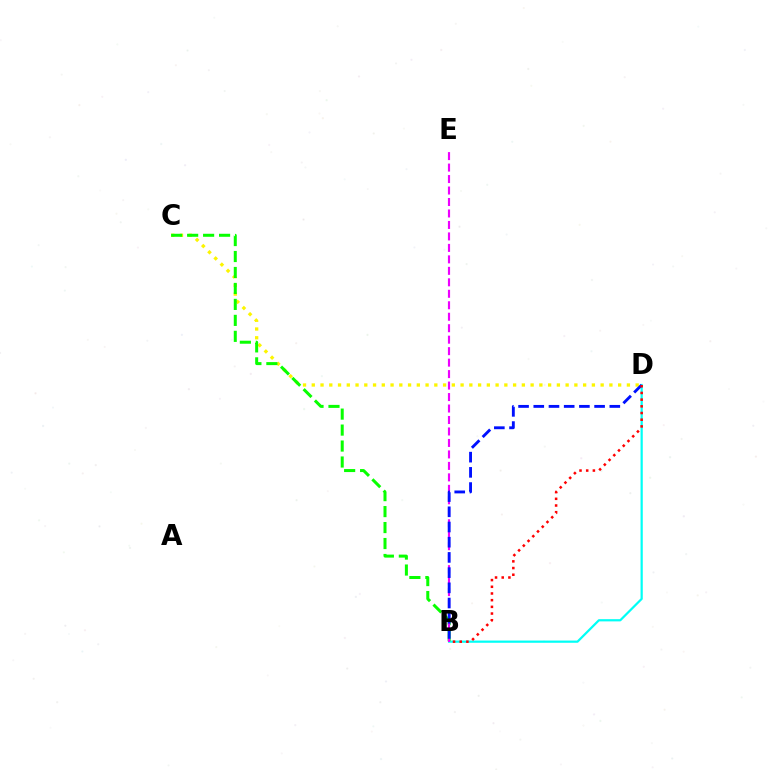{('C', 'D'): [{'color': '#fcf500', 'line_style': 'dotted', 'thickness': 2.38}], ('B', 'D'): [{'color': '#00fff6', 'line_style': 'solid', 'thickness': 1.6}, {'color': '#0010ff', 'line_style': 'dashed', 'thickness': 2.07}, {'color': '#ff0000', 'line_style': 'dotted', 'thickness': 1.82}], ('B', 'C'): [{'color': '#08ff00', 'line_style': 'dashed', 'thickness': 2.17}], ('B', 'E'): [{'color': '#ee00ff', 'line_style': 'dashed', 'thickness': 1.56}]}